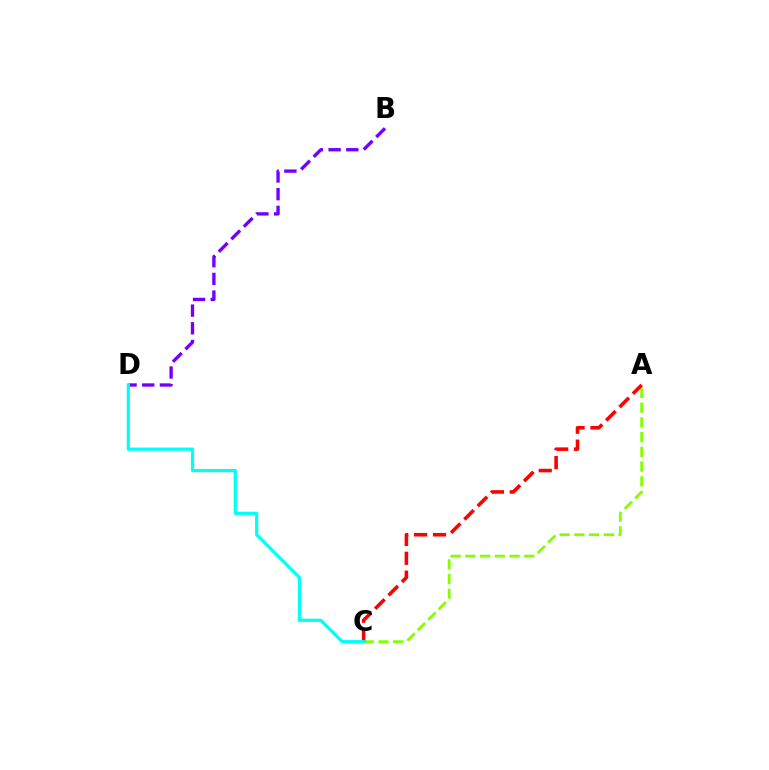{('A', 'C'): [{'color': '#84ff00', 'line_style': 'dashed', 'thickness': 2.0}, {'color': '#ff0000', 'line_style': 'dashed', 'thickness': 2.57}], ('B', 'D'): [{'color': '#7200ff', 'line_style': 'dashed', 'thickness': 2.4}], ('C', 'D'): [{'color': '#00fff6', 'line_style': 'solid', 'thickness': 2.31}]}